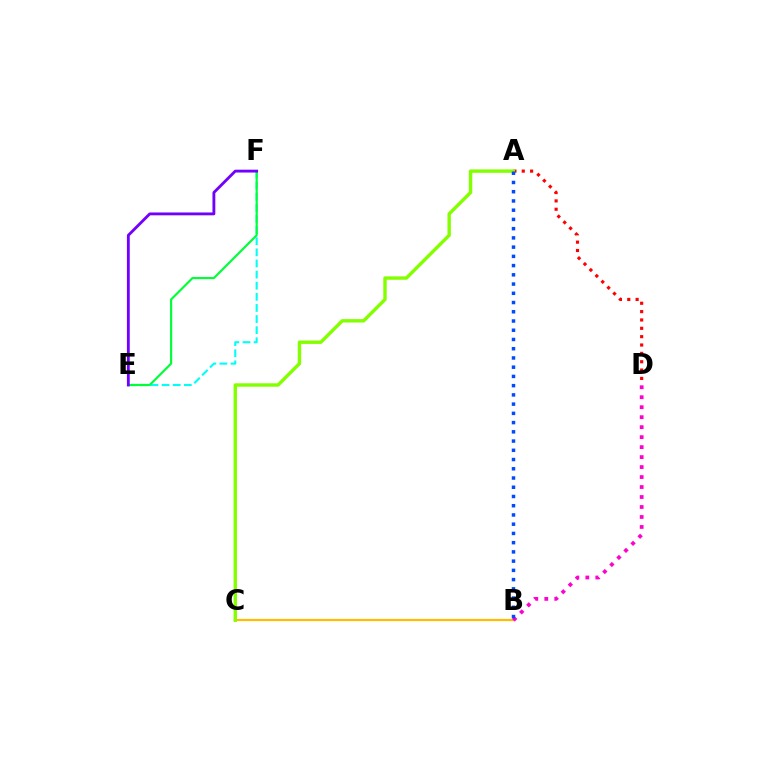{('A', 'D'): [{'color': '#ff0000', 'line_style': 'dotted', 'thickness': 2.27}], ('E', 'F'): [{'color': '#00fff6', 'line_style': 'dashed', 'thickness': 1.51}, {'color': '#00ff39', 'line_style': 'solid', 'thickness': 1.55}, {'color': '#7200ff', 'line_style': 'solid', 'thickness': 2.05}], ('B', 'C'): [{'color': '#ffbd00', 'line_style': 'solid', 'thickness': 1.6}], ('B', 'D'): [{'color': '#ff00cf', 'line_style': 'dotted', 'thickness': 2.71}], ('A', 'C'): [{'color': '#84ff00', 'line_style': 'solid', 'thickness': 2.45}], ('A', 'B'): [{'color': '#004bff', 'line_style': 'dotted', 'thickness': 2.51}]}